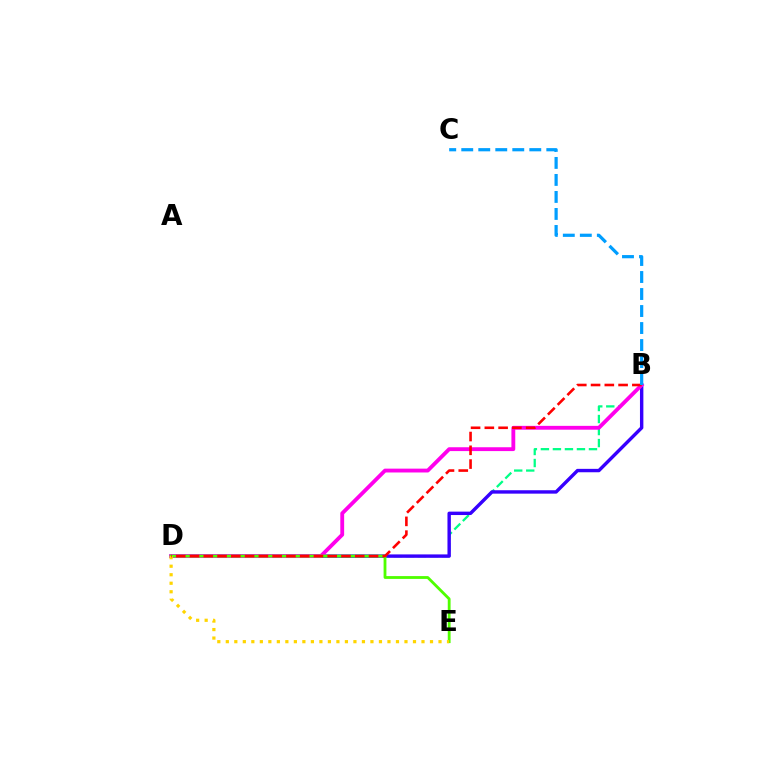{('B', 'D'): [{'color': '#00ff86', 'line_style': 'dashed', 'thickness': 1.63}, {'color': '#3700ff', 'line_style': 'solid', 'thickness': 2.45}, {'color': '#ff00ed', 'line_style': 'solid', 'thickness': 2.76}, {'color': '#ff0000', 'line_style': 'dashed', 'thickness': 1.87}], ('D', 'E'): [{'color': '#4fff00', 'line_style': 'solid', 'thickness': 2.03}, {'color': '#ffd500', 'line_style': 'dotted', 'thickness': 2.31}], ('B', 'C'): [{'color': '#009eff', 'line_style': 'dashed', 'thickness': 2.31}]}